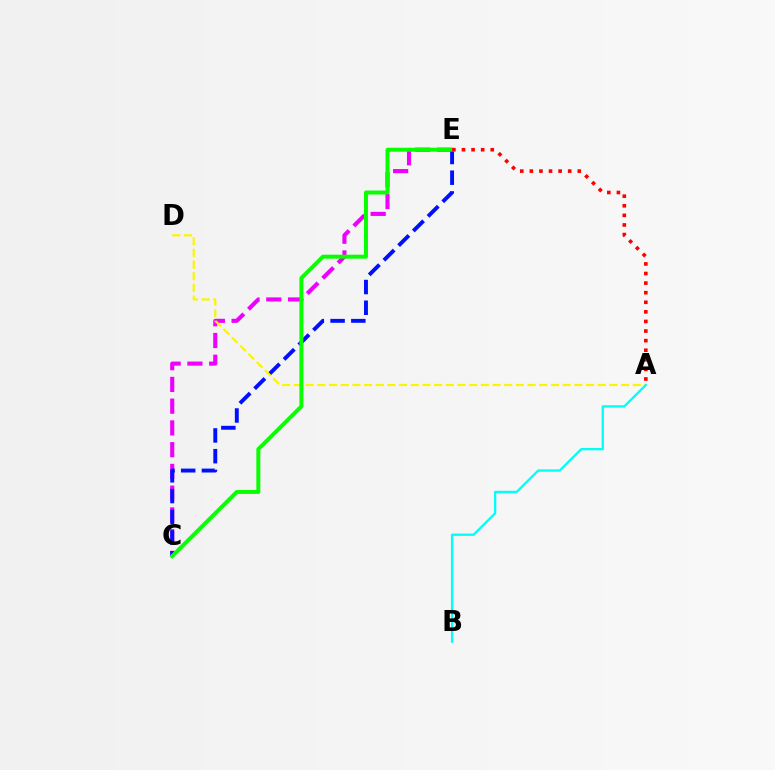{('C', 'E'): [{'color': '#ee00ff', 'line_style': 'dashed', 'thickness': 2.95}, {'color': '#0010ff', 'line_style': 'dashed', 'thickness': 2.82}, {'color': '#08ff00', 'line_style': 'solid', 'thickness': 2.86}], ('A', 'D'): [{'color': '#fcf500', 'line_style': 'dashed', 'thickness': 1.59}], ('A', 'E'): [{'color': '#ff0000', 'line_style': 'dotted', 'thickness': 2.6}], ('A', 'B'): [{'color': '#00fff6', 'line_style': 'solid', 'thickness': 1.66}]}